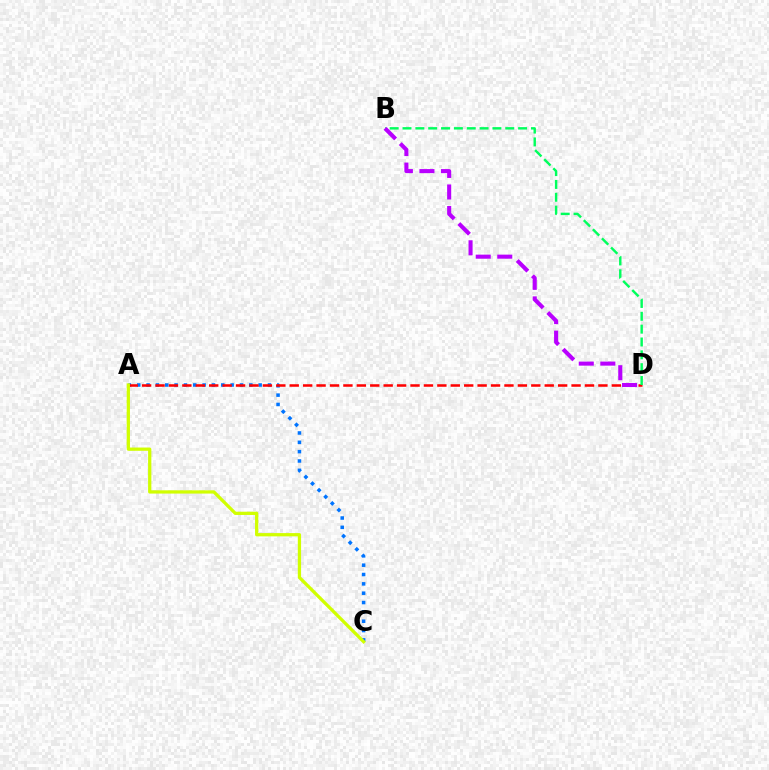{('A', 'C'): [{'color': '#0074ff', 'line_style': 'dotted', 'thickness': 2.54}, {'color': '#d1ff00', 'line_style': 'solid', 'thickness': 2.35}], ('A', 'D'): [{'color': '#ff0000', 'line_style': 'dashed', 'thickness': 1.82}], ('B', 'D'): [{'color': '#00ff5c', 'line_style': 'dashed', 'thickness': 1.74}, {'color': '#b900ff', 'line_style': 'dashed', 'thickness': 2.93}]}